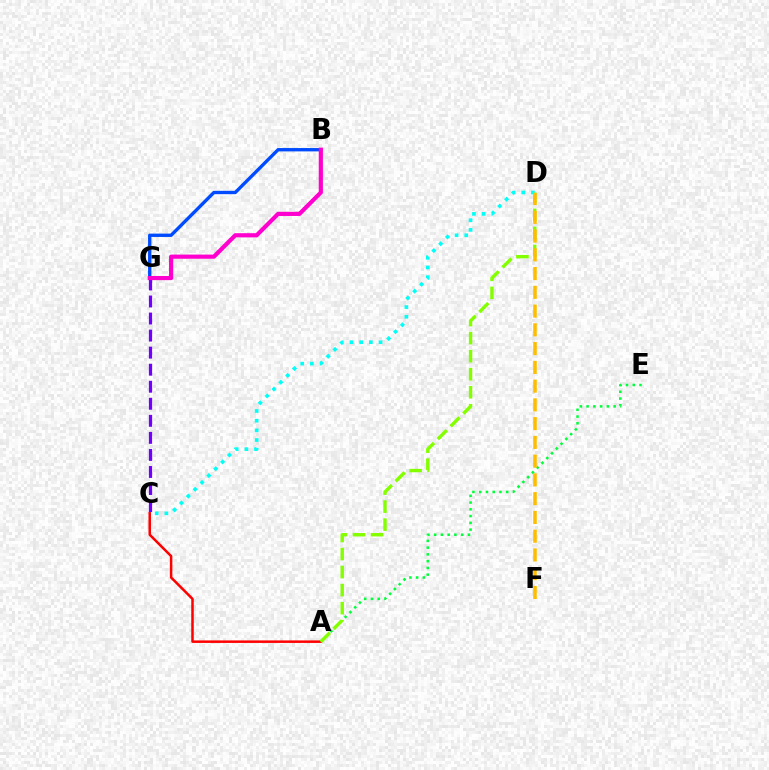{('C', 'D'): [{'color': '#00fff6', 'line_style': 'dotted', 'thickness': 2.63}], ('A', 'C'): [{'color': '#ff0000', 'line_style': 'solid', 'thickness': 1.81}], ('A', 'E'): [{'color': '#00ff39', 'line_style': 'dotted', 'thickness': 1.84}], ('C', 'G'): [{'color': '#7200ff', 'line_style': 'dashed', 'thickness': 2.32}], ('A', 'D'): [{'color': '#84ff00', 'line_style': 'dashed', 'thickness': 2.45}], ('B', 'G'): [{'color': '#004bff', 'line_style': 'solid', 'thickness': 2.41}, {'color': '#ff00cf', 'line_style': 'solid', 'thickness': 3.0}], ('D', 'F'): [{'color': '#ffbd00', 'line_style': 'dashed', 'thickness': 2.55}]}